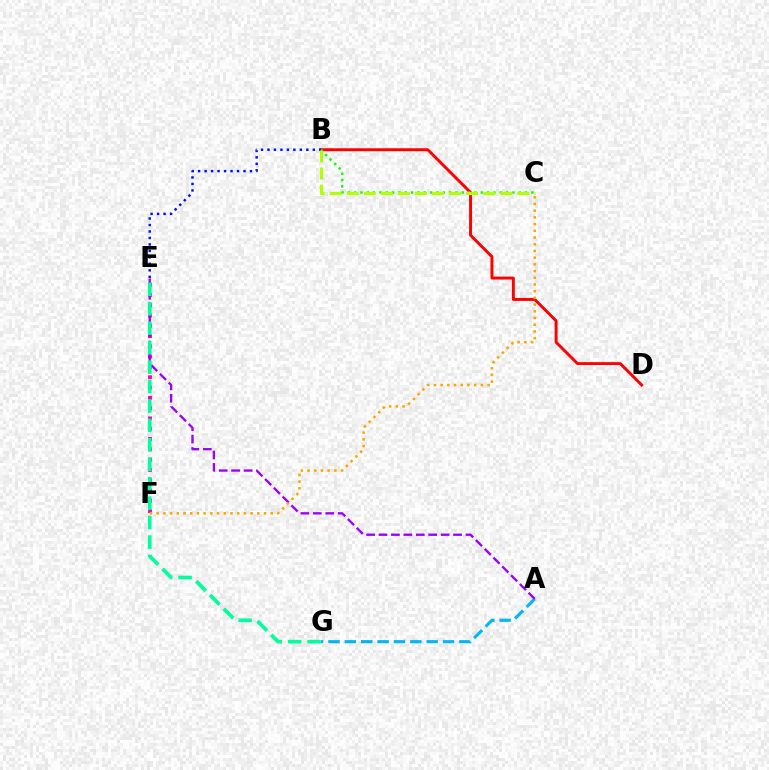{('B', 'D'): [{'color': '#ff0000', 'line_style': 'solid', 'thickness': 2.11}], ('B', 'C'): [{'color': '#08ff00', 'line_style': 'dotted', 'thickness': 1.72}, {'color': '#b3ff00', 'line_style': 'dashed', 'thickness': 2.32}], ('A', 'G'): [{'color': '#00b5ff', 'line_style': 'dashed', 'thickness': 2.22}], ('B', 'E'): [{'color': '#0010ff', 'line_style': 'dotted', 'thickness': 1.76}], ('E', 'F'): [{'color': '#ff00bd', 'line_style': 'dotted', 'thickness': 2.8}], ('A', 'E'): [{'color': '#9b00ff', 'line_style': 'dashed', 'thickness': 1.69}], ('E', 'G'): [{'color': '#00ff9d', 'line_style': 'dashed', 'thickness': 2.64}], ('C', 'F'): [{'color': '#ffa500', 'line_style': 'dotted', 'thickness': 1.82}]}